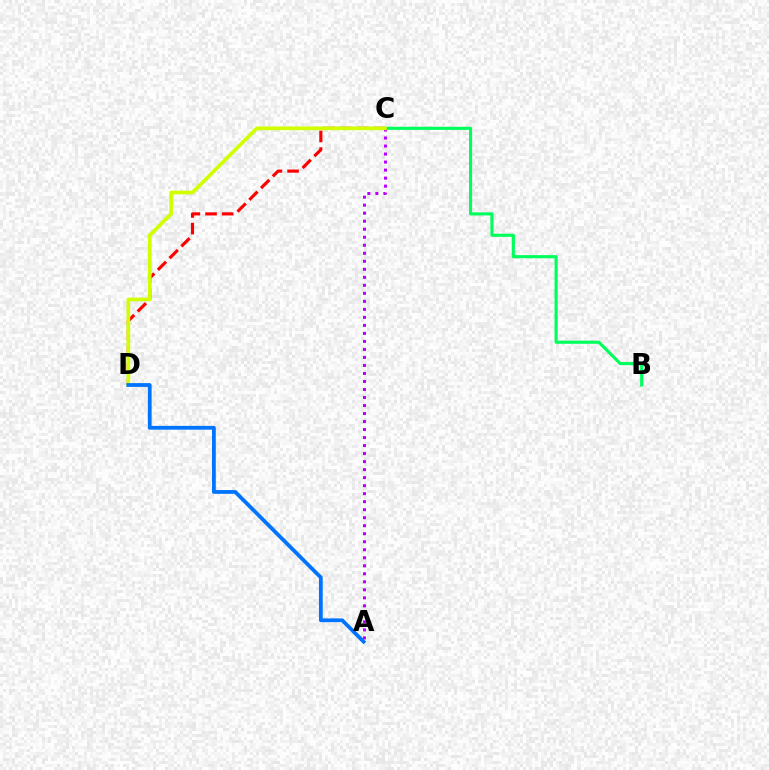{('C', 'D'): [{'color': '#ff0000', 'line_style': 'dashed', 'thickness': 2.26}, {'color': '#d1ff00', 'line_style': 'solid', 'thickness': 2.65}], ('B', 'C'): [{'color': '#00ff5c', 'line_style': 'solid', 'thickness': 2.25}], ('A', 'C'): [{'color': '#b900ff', 'line_style': 'dotted', 'thickness': 2.18}], ('A', 'D'): [{'color': '#0074ff', 'line_style': 'solid', 'thickness': 2.72}]}